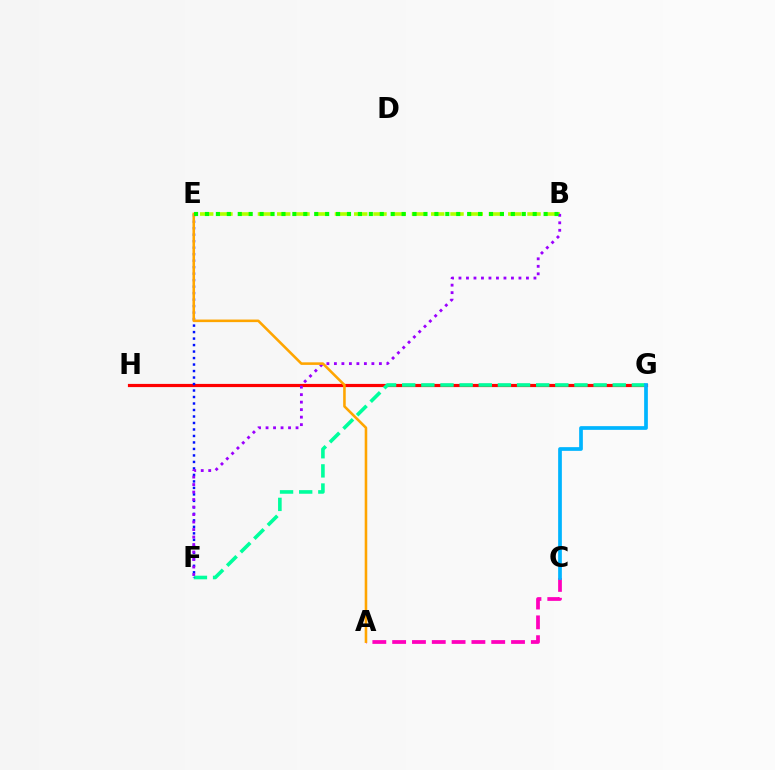{('G', 'H'): [{'color': '#ff0000', 'line_style': 'solid', 'thickness': 2.29}], ('B', 'E'): [{'color': '#b3ff00', 'line_style': 'dashed', 'thickness': 2.62}, {'color': '#08ff00', 'line_style': 'dotted', 'thickness': 2.97}], ('F', 'G'): [{'color': '#00ff9d', 'line_style': 'dashed', 'thickness': 2.6}], ('E', 'F'): [{'color': '#0010ff', 'line_style': 'dotted', 'thickness': 1.76}], ('A', 'C'): [{'color': '#ff00bd', 'line_style': 'dashed', 'thickness': 2.69}], ('C', 'G'): [{'color': '#00b5ff', 'line_style': 'solid', 'thickness': 2.68}], ('B', 'F'): [{'color': '#9b00ff', 'line_style': 'dotted', 'thickness': 2.04}], ('A', 'E'): [{'color': '#ffa500', 'line_style': 'solid', 'thickness': 1.85}]}